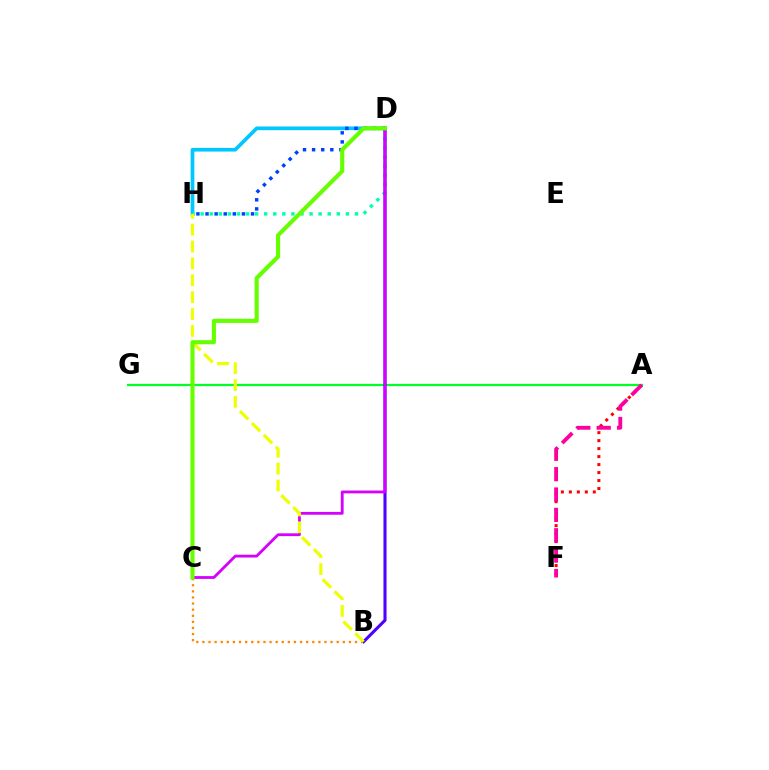{('D', 'H'): [{'color': '#00c7ff', 'line_style': 'solid', 'thickness': 2.66}, {'color': '#00ffaf', 'line_style': 'dotted', 'thickness': 2.47}, {'color': '#003fff', 'line_style': 'dotted', 'thickness': 2.47}], ('A', 'G'): [{'color': '#00ff27', 'line_style': 'solid', 'thickness': 1.6}], ('A', 'F'): [{'color': '#ff0000', 'line_style': 'dotted', 'thickness': 2.17}, {'color': '#ff00a0', 'line_style': 'dashed', 'thickness': 2.77}], ('B', 'C'): [{'color': '#ff8800', 'line_style': 'dotted', 'thickness': 1.66}], ('B', 'D'): [{'color': '#4f00ff', 'line_style': 'solid', 'thickness': 2.22}], ('C', 'D'): [{'color': '#d600ff', 'line_style': 'solid', 'thickness': 2.02}, {'color': '#66ff00', 'line_style': 'solid', 'thickness': 2.96}], ('B', 'H'): [{'color': '#eeff00', 'line_style': 'dashed', 'thickness': 2.29}]}